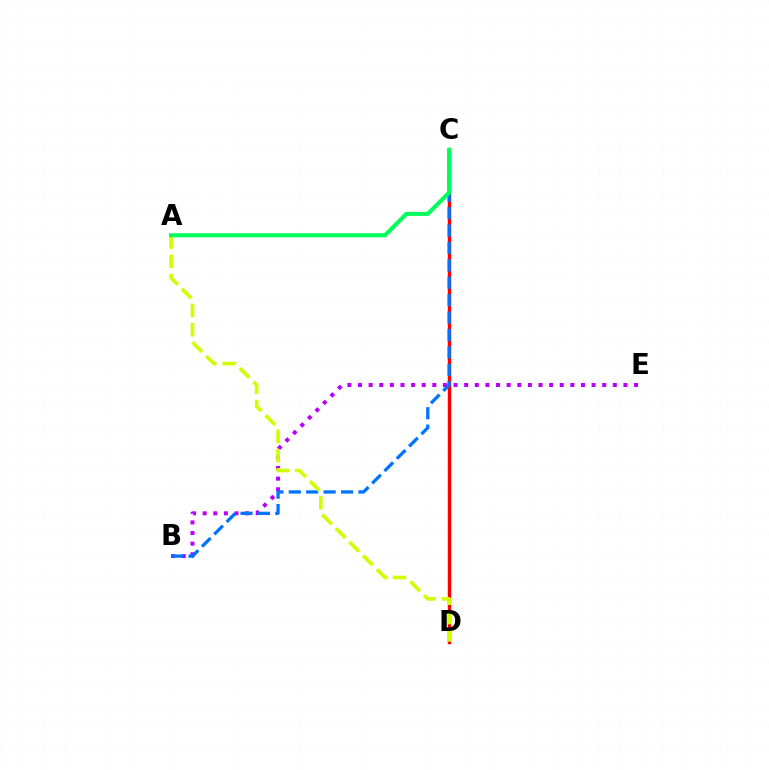{('C', 'D'): [{'color': '#ff0000', 'line_style': 'solid', 'thickness': 2.48}], ('B', 'E'): [{'color': '#b900ff', 'line_style': 'dotted', 'thickness': 2.88}], ('B', 'C'): [{'color': '#0074ff', 'line_style': 'dashed', 'thickness': 2.37}], ('A', 'D'): [{'color': '#d1ff00', 'line_style': 'dashed', 'thickness': 2.62}], ('A', 'C'): [{'color': '#00ff5c', 'line_style': 'solid', 'thickness': 2.94}]}